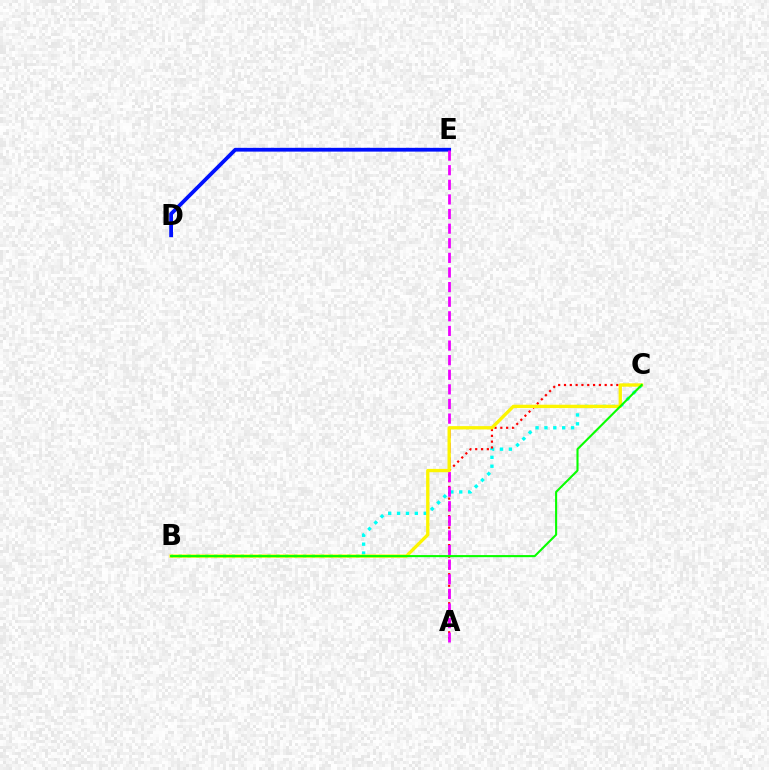{('B', 'C'): [{'color': '#00fff6', 'line_style': 'dotted', 'thickness': 2.41}, {'color': '#fcf500', 'line_style': 'solid', 'thickness': 2.39}, {'color': '#08ff00', 'line_style': 'solid', 'thickness': 1.51}], ('D', 'E'): [{'color': '#0010ff', 'line_style': 'solid', 'thickness': 2.72}], ('A', 'C'): [{'color': '#ff0000', 'line_style': 'dotted', 'thickness': 1.58}], ('A', 'E'): [{'color': '#ee00ff', 'line_style': 'dashed', 'thickness': 1.98}]}